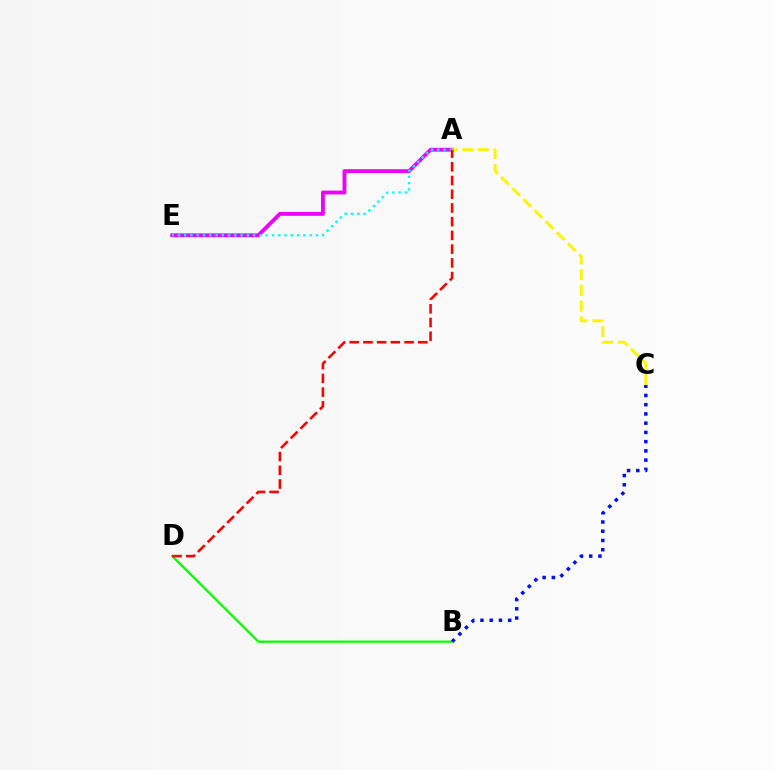{('B', 'D'): [{'color': '#08ff00', 'line_style': 'solid', 'thickness': 1.63}], ('A', 'E'): [{'color': '#ee00ff', 'line_style': 'solid', 'thickness': 2.76}, {'color': '#00fff6', 'line_style': 'dotted', 'thickness': 1.7}], ('A', 'C'): [{'color': '#fcf500', 'line_style': 'dashed', 'thickness': 2.13}], ('B', 'C'): [{'color': '#0010ff', 'line_style': 'dotted', 'thickness': 2.51}], ('A', 'D'): [{'color': '#ff0000', 'line_style': 'dashed', 'thickness': 1.86}]}